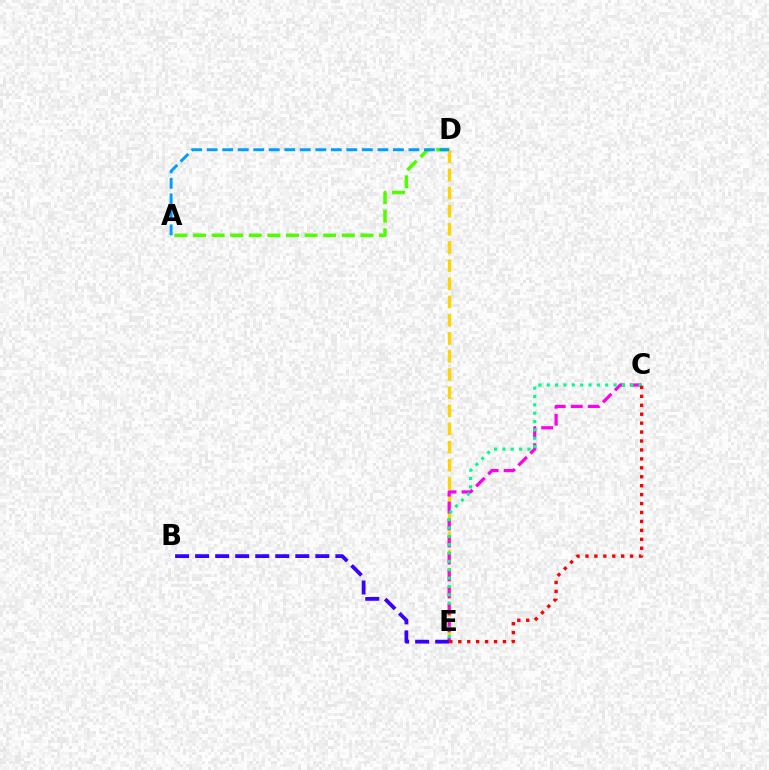{('A', 'D'): [{'color': '#4fff00', 'line_style': 'dashed', 'thickness': 2.53}, {'color': '#009eff', 'line_style': 'dashed', 'thickness': 2.11}], ('D', 'E'): [{'color': '#ffd500', 'line_style': 'dashed', 'thickness': 2.46}], ('C', 'E'): [{'color': '#ff00ed', 'line_style': 'dashed', 'thickness': 2.31}, {'color': '#00ff86', 'line_style': 'dotted', 'thickness': 2.27}, {'color': '#ff0000', 'line_style': 'dotted', 'thickness': 2.43}], ('B', 'E'): [{'color': '#3700ff', 'line_style': 'dashed', 'thickness': 2.72}]}